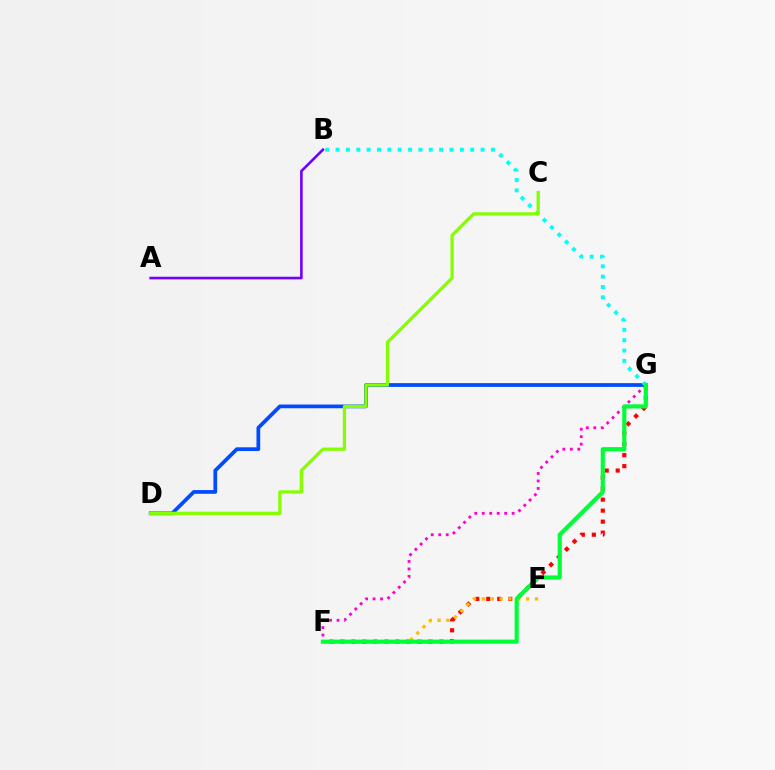{('F', 'G'): [{'color': '#ff0000', 'line_style': 'dotted', 'thickness': 2.99}, {'color': '#ff00cf', 'line_style': 'dotted', 'thickness': 2.03}, {'color': '#00ff39', 'line_style': 'solid', 'thickness': 2.99}], ('D', 'G'): [{'color': '#004bff', 'line_style': 'solid', 'thickness': 2.69}], ('B', 'G'): [{'color': '#00fff6', 'line_style': 'dotted', 'thickness': 2.81}], ('A', 'B'): [{'color': '#7200ff', 'line_style': 'solid', 'thickness': 1.89}], ('E', 'F'): [{'color': '#ffbd00', 'line_style': 'dotted', 'thickness': 2.41}], ('C', 'D'): [{'color': '#84ff00', 'line_style': 'solid', 'thickness': 2.34}]}